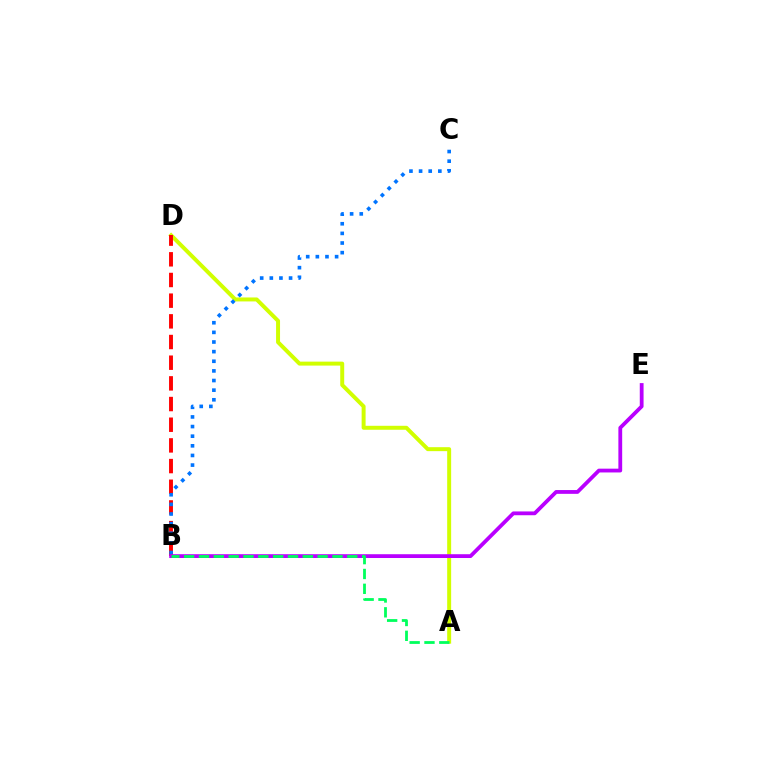{('A', 'D'): [{'color': '#d1ff00', 'line_style': 'solid', 'thickness': 2.86}], ('B', 'D'): [{'color': '#ff0000', 'line_style': 'dashed', 'thickness': 2.81}], ('B', 'C'): [{'color': '#0074ff', 'line_style': 'dotted', 'thickness': 2.62}], ('B', 'E'): [{'color': '#b900ff', 'line_style': 'solid', 'thickness': 2.73}], ('A', 'B'): [{'color': '#00ff5c', 'line_style': 'dashed', 'thickness': 2.02}]}